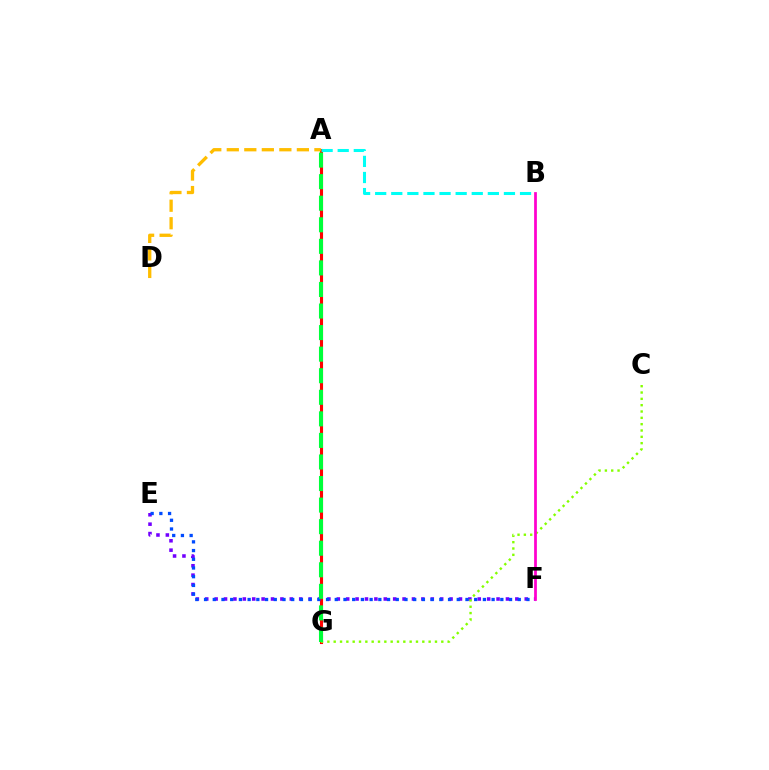{('E', 'F'): [{'color': '#7200ff', 'line_style': 'dotted', 'thickness': 2.55}, {'color': '#004bff', 'line_style': 'dotted', 'thickness': 2.37}], ('A', 'G'): [{'color': '#ff0000', 'line_style': 'solid', 'thickness': 2.23}, {'color': '#00ff39', 'line_style': 'dashed', 'thickness': 2.93}], ('C', 'G'): [{'color': '#84ff00', 'line_style': 'dotted', 'thickness': 1.72}], ('B', 'F'): [{'color': '#ff00cf', 'line_style': 'solid', 'thickness': 1.98}], ('A', 'D'): [{'color': '#ffbd00', 'line_style': 'dashed', 'thickness': 2.38}], ('A', 'B'): [{'color': '#00fff6', 'line_style': 'dashed', 'thickness': 2.19}]}